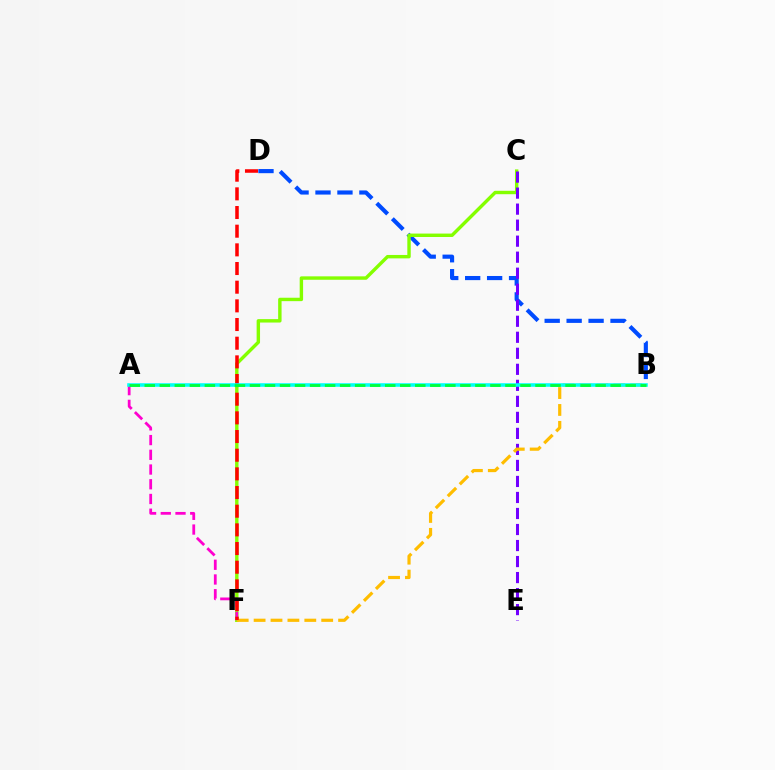{('B', 'D'): [{'color': '#004bff', 'line_style': 'dashed', 'thickness': 2.98}], ('C', 'F'): [{'color': '#84ff00', 'line_style': 'solid', 'thickness': 2.46}], ('A', 'F'): [{'color': '#ff00cf', 'line_style': 'dashed', 'thickness': 2.0}], ('C', 'E'): [{'color': '#7200ff', 'line_style': 'dashed', 'thickness': 2.18}], ('B', 'F'): [{'color': '#ffbd00', 'line_style': 'dashed', 'thickness': 2.3}], ('D', 'F'): [{'color': '#ff0000', 'line_style': 'dashed', 'thickness': 2.54}], ('A', 'B'): [{'color': '#00fff6', 'line_style': 'solid', 'thickness': 2.56}, {'color': '#00ff39', 'line_style': 'dashed', 'thickness': 2.04}]}